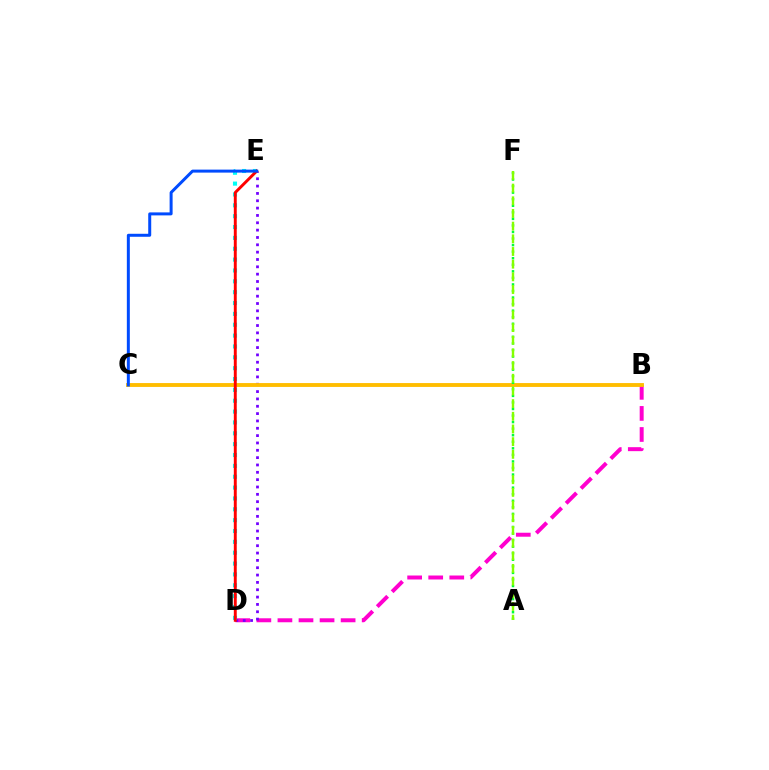{('B', 'D'): [{'color': '#ff00cf', 'line_style': 'dashed', 'thickness': 2.86}], ('D', 'E'): [{'color': '#7200ff', 'line_style': 'dotted', 'thickness': 1.99}, {'color': '#00fff6', 'line_style': 'dotted', 'thickness': 2.95}, {'color': '#ff0000', 'line_style': 'solid', 'thickness': 2.1}], ('B', 'C'): [{'color': '#ffbd00', 'line_style': 'solid', 'thickness': 2.78}], ('C', 'E'): [{'color': '#004bff', 'line_style': 'solid', 'thickness': 2.15}], ('A', 'F'): [{'color': '#00ff39', 'line_style': 'dotted', 'thickness': 1.78}, {'color': '#84ff00', 'line_style': 'dashed', 'thickness': 1.72}]}